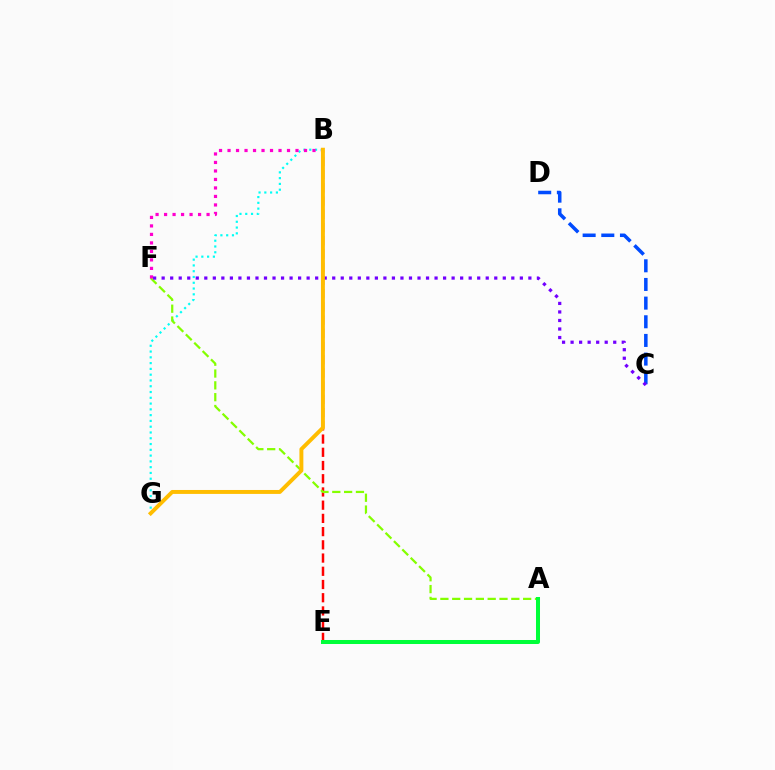{('C', 'D'): [{'color': '#004bff', 'line_style': 'dashed', 'thickness': 2.53}], ('B', 'E'): [{'color': '#ff0000', 'line_style': 'dashed', 'thickness': 1.8}], ('B', 'G'): [{'color': '#00fff6', 'line_style': 'dotted', 'thickness': 1.57}, {'color': '#ffbd00', 'line_style': 'solid', 'thickness': 2.83}], ('A', 'F'): [{'color': '#84ff00', 'line_style': 'dashed', 'thickness': 1.61}], ('B', 'F'): [{'color': '#ff00cf', 'line_style': 'dotted', 'thickness': 2.31}], ('C', 'F'): [{'color': '#7200ff', 'line_style': 'dotted', 'thickness': 2.32}], ('A', 'E'): [{'color': '#00ff39', 'line_style': 'solid', 'thickness': 2.88}]}